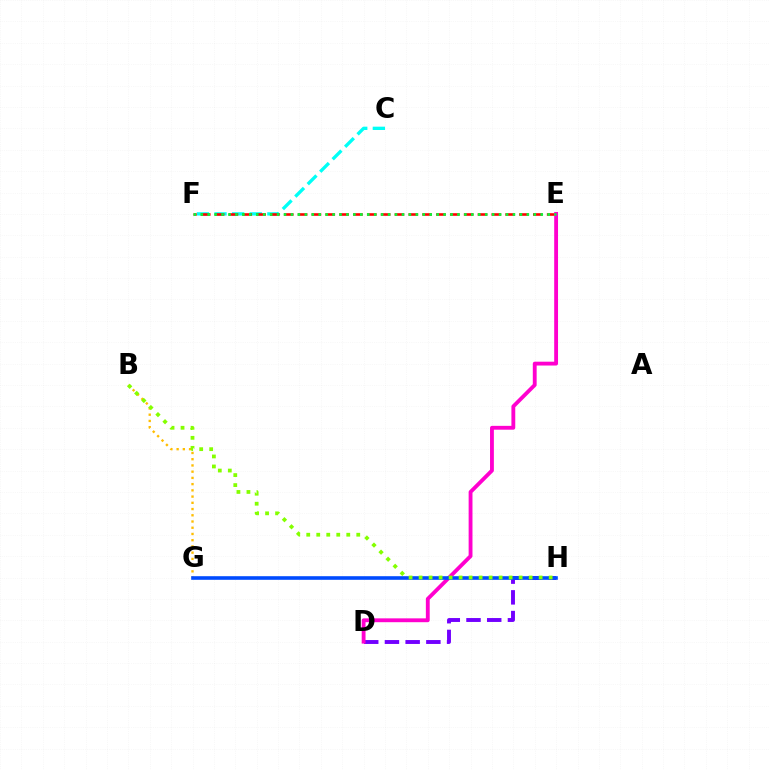{('B', 'G'): [{'color': '#ffbd00', 'line_style': 'dotted', 'thickness': 1.69}], ('C', 'F'): [{'color': '#00fff6', 'line_style': 'dashed', 'thickness': 2.39}], ('D', 'H'): [{'color': '#7200ff', 'line_style': 'dashed', 'thickness': 2.81}], ('E', 'F'): [{'color': '#ff0000', 'line_style': 'dashed', 'thickness': 1.88}, {'color': '#00ff39', 'line_style': 'dotted', 'thickness': 1.89}], ('D', 'E'): [{'color': '#ff00cf', 'line_style': 'solid', 'thickness': 2.77}], ('G', 'H'): [{'color': '#004bff', 'line_style': 'solid', 'thickness': 2.6}], ('B', 'H'): [{'color': '#84ff00', 'line_style': 'dotted', 'thickness': 2.72}]}